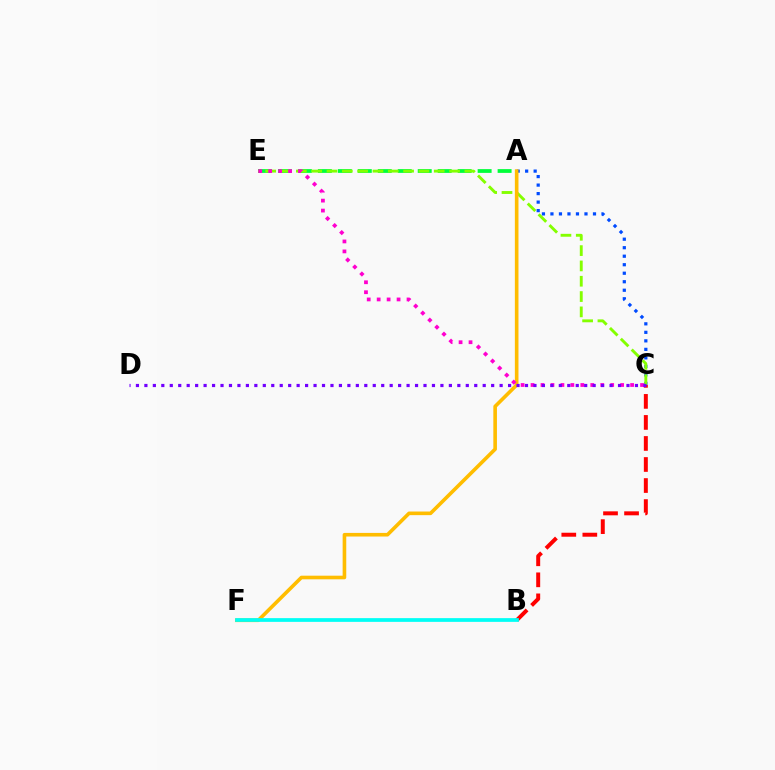{('A', 'E'): [{'color': '#00ff39', 'line_style': 'dashed', 'thickness': 2.71}], ('B', 'C'): [{'color': '#ff0000', 'line_style': 'dashed', 'thickness': 2.86}], ('A', 'C'): [{'color': '#004bff', 'line_style': 'dotted', 'thickness': 2.31}], ('C', 'E'): [{'color': '#84ff00', 'line_style': 'dashed', 'thickness': 2.08}, {'color': '#ff00cf', 'line_style': 'dotted', 'thickness': 2.7}], ('A', 'F'): [{'color': '#ffbd00', 'line_style': 'solid', 'thickness': 2.6}], ('B', 'F'): [{'color': '#00fff6', 'line_style': 'solid', 'thickness': 2.68}], ('C', 'D'): [{'color': '#7200ff', 'line_style': 'dotted', 'thickness': 2.3}]}